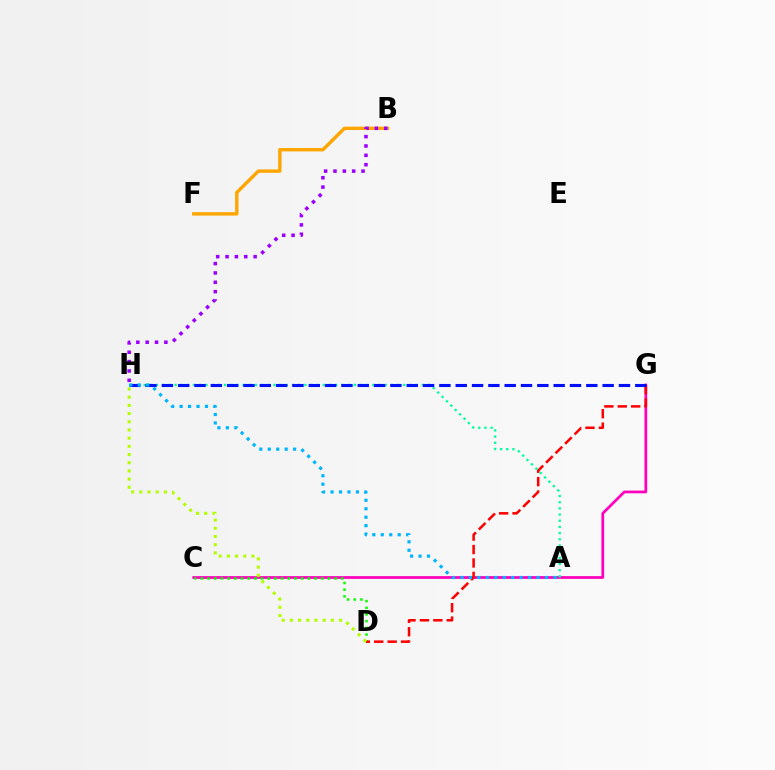{('B', 'F'): [{'color': '#ffa500', 'line_style': 'solid', 'thickness': 2.44}], ('C', 'G'): [{'color': '#ff00bd', 'line_style': 'solid', 'thickness': 1.97}], ('C', 'D'): [{'color': '#08ff00', 'line_style': 'dotted', 'thickness': 1.82}], ('D', 'G'): [{'color': '#ff0000', 'line_style': 'dashed', 'thickness': 1.82}], ('B', 'H'): [{'color': '#9b00ff', 'line_style': 'dotted', 'thickness': 2.54}], ('A', 'H'): [{'color': '#00ff9d', 'line_style': 'dotted', 'thickness': 1.68}, {'color': '#00b5ff', 'line_style': 'dotted', 'thickness': 2.3}], ('G', 'H'): [{'color': '#0010ff', 'line_style': 'dashed', 'thickness': 2.22}], ('D', 'H'): [{'color': '#b3ff00', 'line_style': 'dotted', 'thickness': 2.22}]}